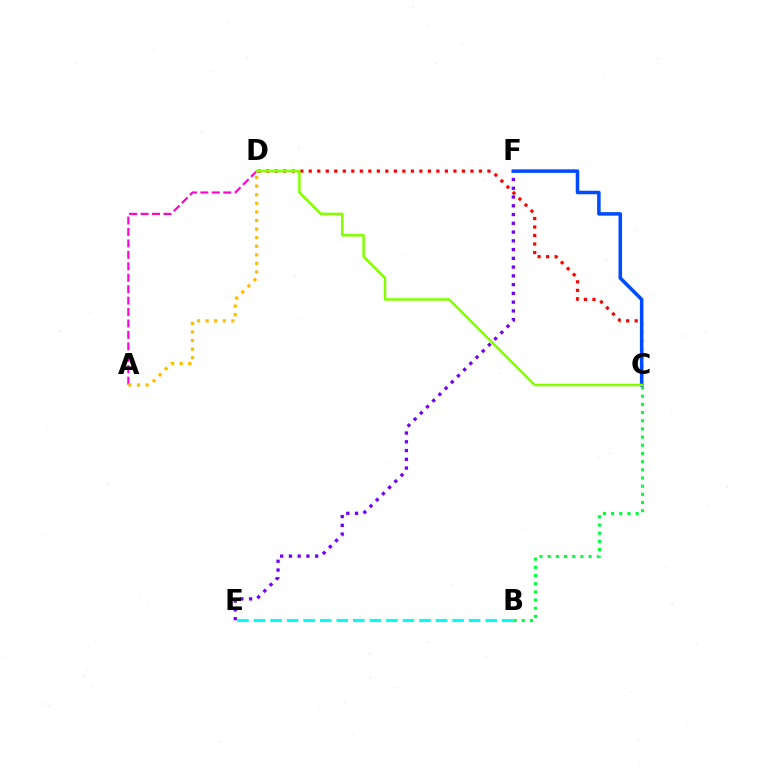{('E', 'F'): [{'color': '#7200ff', 'line_style': 'dotted', 'thickness': 2.38}], ('B', 'C'): [{'color': '#00ff39', 'line_style': 'dotted', 'thickness': 2.22}], ('A', 'D'): [{'color': '#ff00cf', 'line_style': 'dashed', 'thickness': 1.55}, {'color': '#ffbd00', 'line_style': 'dotted', 'thickness': 2.33}], ('B', 'E'): [{'color': '#00fff6', 'line_style': 'dashed', 'thickness': 2.25}], ('C', 'D'): [{'color': '#ff0000', 'line_style': 'dotted', 'thickness': 2.31}, {'color': '#84ff00', 'line_style': 'solid', 'thickness': 1.82}], ('C', 'F'): [{'color': '#004bff', 'line_style': 'solid', 'thickness': 2.54}]}